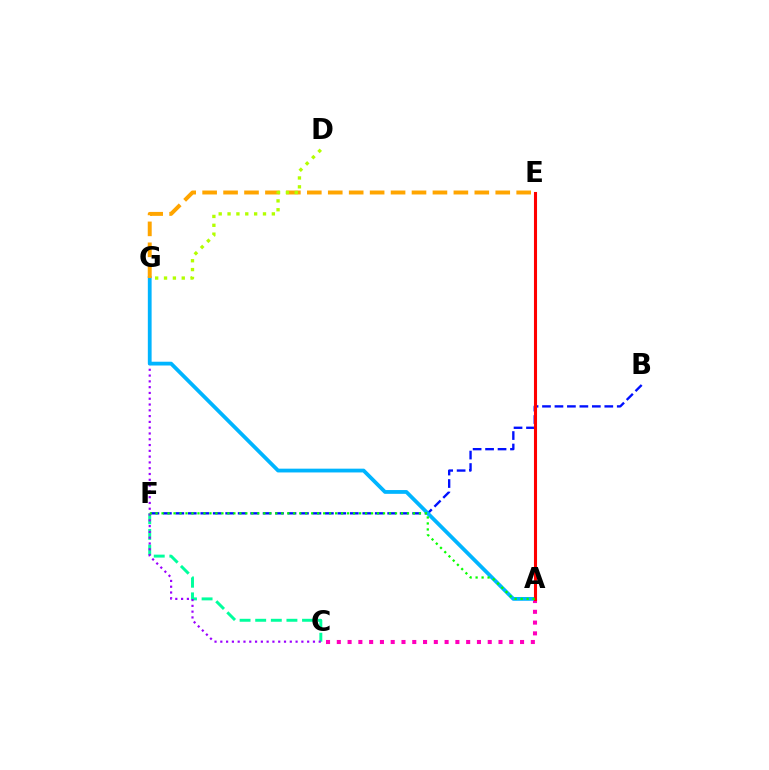{('B', 'F'): [{'color': '#0010ff', 'line_style': 'dashed', 'thickness': 1.69}], ('A', 'C'): [{'color': '#ff00bd', 'line_style': 'dotted', 'thickness': 2.93}], ('C', 'F'): [{'color': '#00ff9d', 'line_style': 'dashed', 'thickness': 2.12}], ('C', 'G'): [{'color': '#9b00ff', 'line_style': 'dotted', 'thickness': 1.57}], ('A', 'G'): [{'color': '#00b5ff', 'line_style': 'solid', 'thickness': 2.73}], ('A', 'E'): [{'color': '#ff0000', 'line_style': 'solid', 'thickness': 2.22}], ('E', 'G'): [{'color': '#ffa500', 'line_style': 'dashed', 'thickness': 2.84}], ('A', 'F'): [{'color': '#08ff00', 'line_style': 'dotted', 'thickness': 1.63}], ('D', 'G'): [{'color': '#b3ff00', 'line_style': 'dotted', 'thickness': 2.41}]}